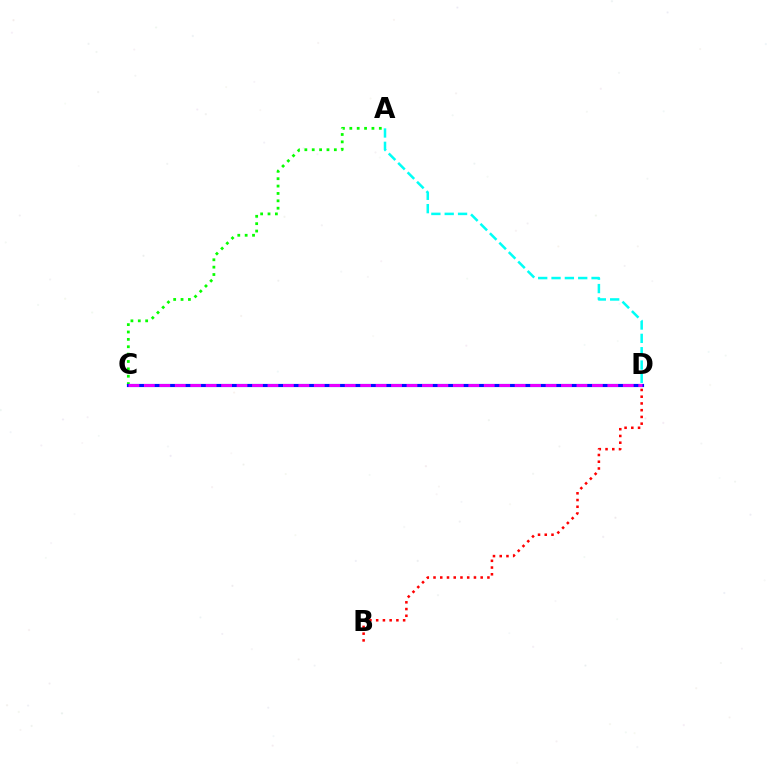{('C', 'D'): [{'color': '#fcf500', 'line_style': 'dotted', 'thickness': 1.88}, {'color': '#0010ff', 'line_style': 'solid', 'thickness': 2.27}, {'color': '#ee00ff', 'line_style': 'dashed', 'thickness': 2.1}], ('A', 'C'): [{'color': '#08ff00', 'line_style': 'dotted', 'thickness': 2.0}], ('B', 'D'): [{'color': '#ff0000', 'line_style': 'dotted', 'thickness': 1.83}], ('A', 'D'): [{'color': '#00fff6', 'line_style': 'dashed', 'thickness': 1.81}]}